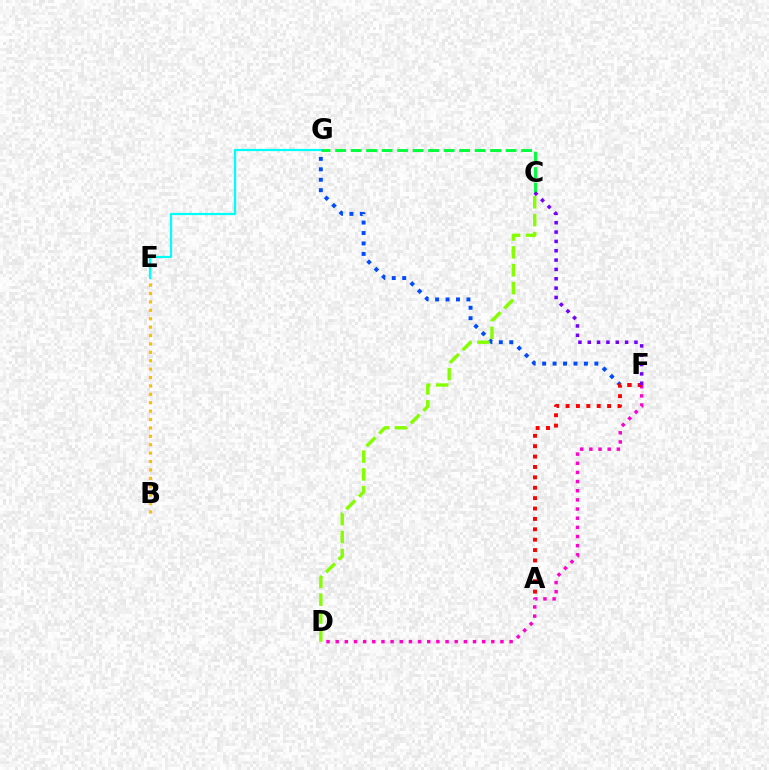{('C', 'G'): [{'color': '#00ff39', 'line_style': 'dashed', 'thickness': 2.11}], ('D', 'F'): [{'color': '#ff00cf', 'line_style': 'dotted', 'thickness': 2.49}], ('F', 'G'): [{'color': '#004bff', 'line_style': 'dotted', 'thickness': 2.84}], ('C', 'D'): [{'color': '#84ff00', 'line_style': 'dashed', 'thickness': 2.43}], ('B', 'E'): [{'color': '#ffbd00', 'line_style': 'dotted', 'thickness': 2.28}], ('E', 'G'): [{'color': '#00fff6', 'line_style': 'solid', 'thickness': 1.61}], ('A', 'F'): [{'color': '#ff0000', 'line_style': 'dotted', 'thickness': 2.82}], ('C', 'F'): [{'color': '#7200ff', 'line_style': 'dotted', 'thickness': 2.54}]}